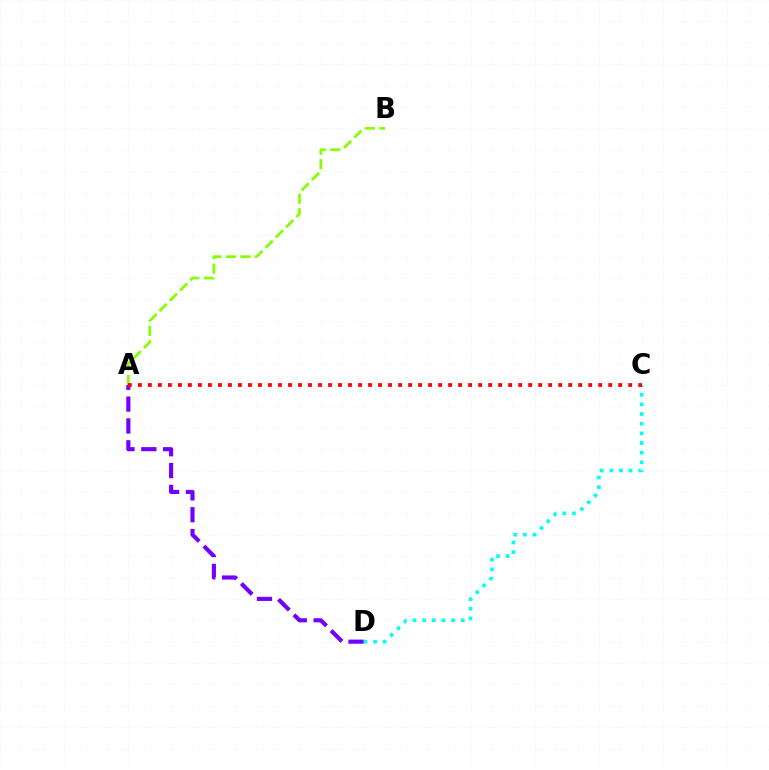{('A', 'B'): [{'color': '#84ff00', 'line_style': 'dashed', 'thickness': 1.97}], ('C', 'D'): [{'color': '#00fff6', 'line_style': 'dotted', 'thickness': 2.62}], ('A', 'D'): [{'color': '#7200ff', 'line_style': 'dashed', 'thickness': 2.97}], ('A', 'C'): [{'color': '#ff0000', 'line_style': 'dotted', 'thickness': 2.72}]}